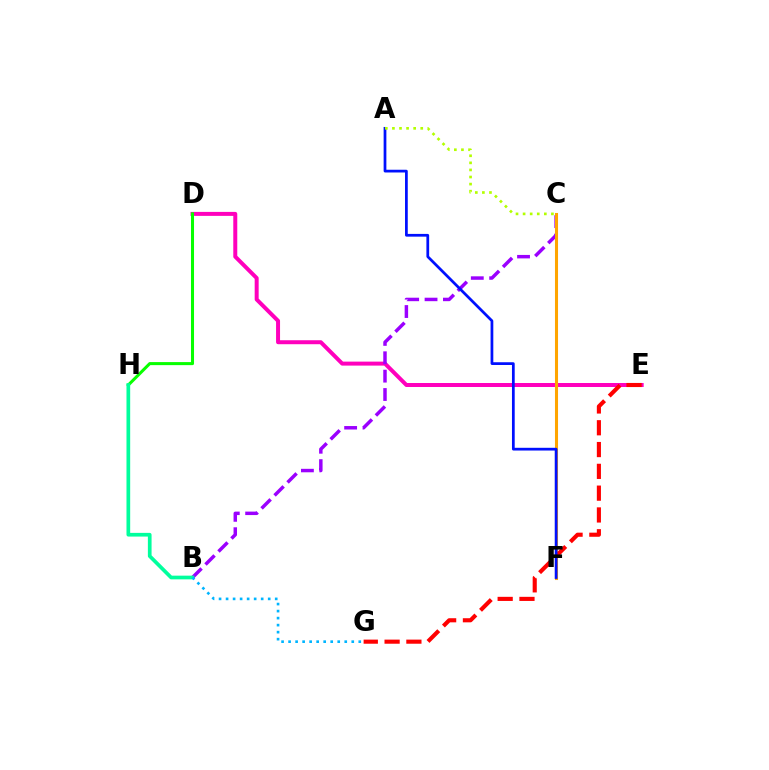{('D', 'E'): [{'color': '#ff00bd', 'line_style': 'solid', 'thickness': 2.87}], ('B', 'C'): [{'color': '#9b00ff', 'line_style': 'dashed', 'thickness': 2.5}], ('D', 'H'): [{'color': '#08ff00', 'line_style': 'solid', 'thickness': 2.19}], ('C', 'F'): [{'color': '#ffa500', 'line_style': 'solid', 'thickness': 2.2}], ('E', 'G'): [{'color': '#ff0000', 'line_style': 'dashed', 'thickness': 2.96}], ('A', 'F'): [{'color': '#0010ff', 'line_style': 'solid', 'thickness': 1.97}], ('B', 'H'): [{'color': '#00ff9d', 'line_style': 'solid', 'thickness': 2.66}], ('B', 'G'): [{'color': '#00b5ff', 'line_style': 'dotted', 'thickness': 1.91}], ('A', 'C'): [{'color': '#b3ff00', 'line_style': 'dotted', 'thickness': 1.92}]}